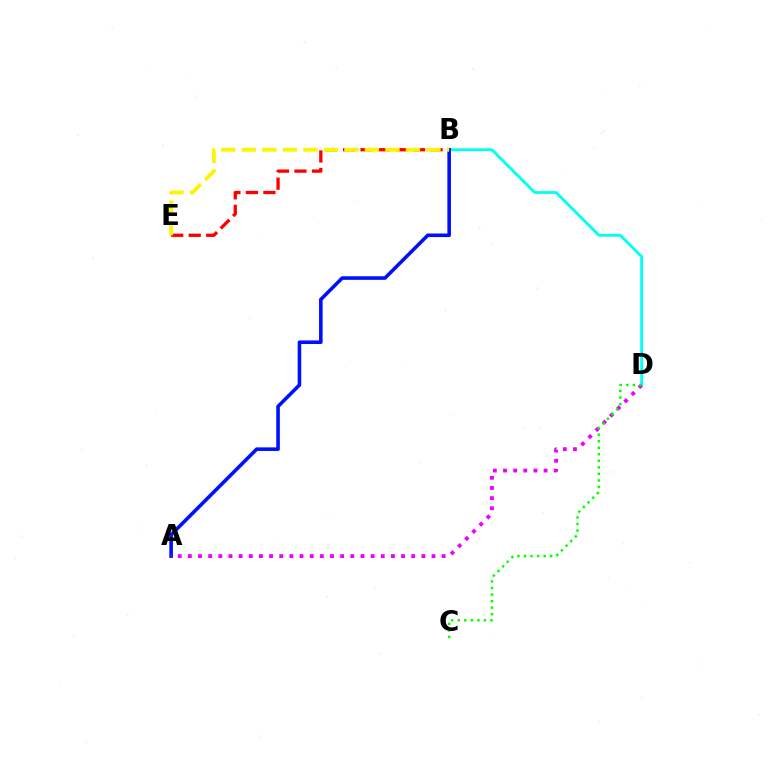{('B', 'D'): [{'color': '#00fff6', 'line_style': 'solid', 'thickness': 2.05}], ('A', 'B'): [{'color': '#0010ff', 'line_style': 'solid', 'thickness': 2.58}], ('A', 'D'): [{'color': '#ee00ff', 'line_style': 'dotted', 'thickness': 2.76}], ('C', 'D'): [{'color': '#08ff00', 'line_style': 'dotted', 'thickness': 1.78}], ('B', 'E'): [{'color': '#ff0000', 'line_style': 'dashed', 'thickness': 2.38}, {'color': '#fcf500', 'line_style': 'dashed', 'thickness': 2.79}]}